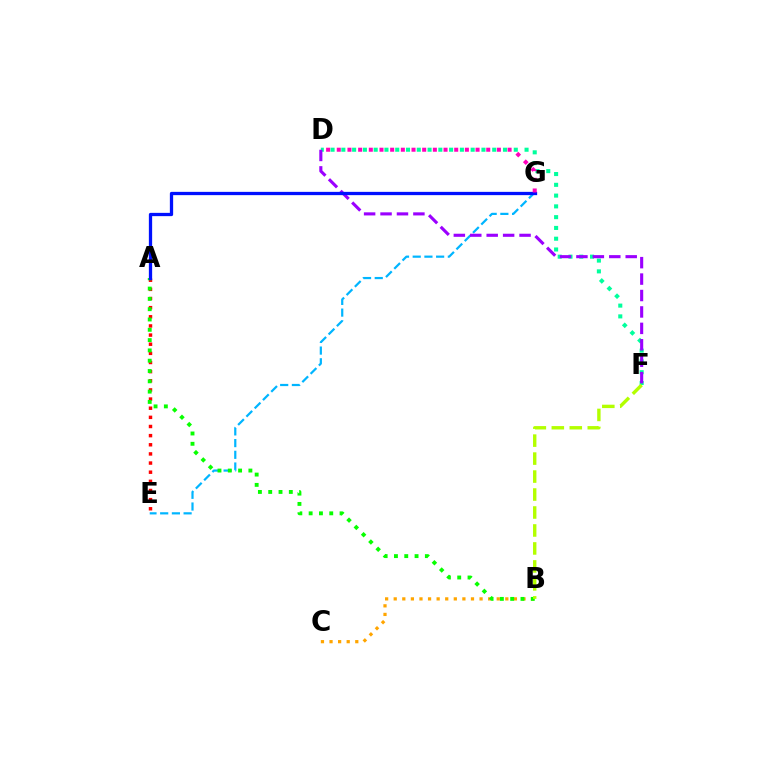{('B', 'C'): [{'color': '#ffa500', 'line_style': 'dotted', 'thickness': 2.33}], ('A', 'E'): [{'color': '#ff0000', 'line_style': 'dotted', 'thickness': 2.48}], ('E', 'G'): [{'color': '#00b5ff', 'line_style': 'dashed', 'thickness': 1.59}], ('D', 'F'): [{'color': '#00ff9d', 'line_style': 'dotted', 'thickness': 2.93}, {'color': '#9b00ff', 'line_style': 'dashed', 'thickness': 2.23}], ('A', 'B'): [{'color': '#08ff00', 'line_style': 'dotted', 'thickness': 2.8}], ('A', 'G'): [{'color': '#0010ff', 'line_style': 'solid', 'thickness': 2.36}], ('B', 'F'): [{'color': '#b3ff00', 'line_style': 'dashed', 'thickness': 2.44}], ('D', 'G'): [{'color': '#ff00bd', 'line_style': 'dotted', 'thickness': 2.9}]}